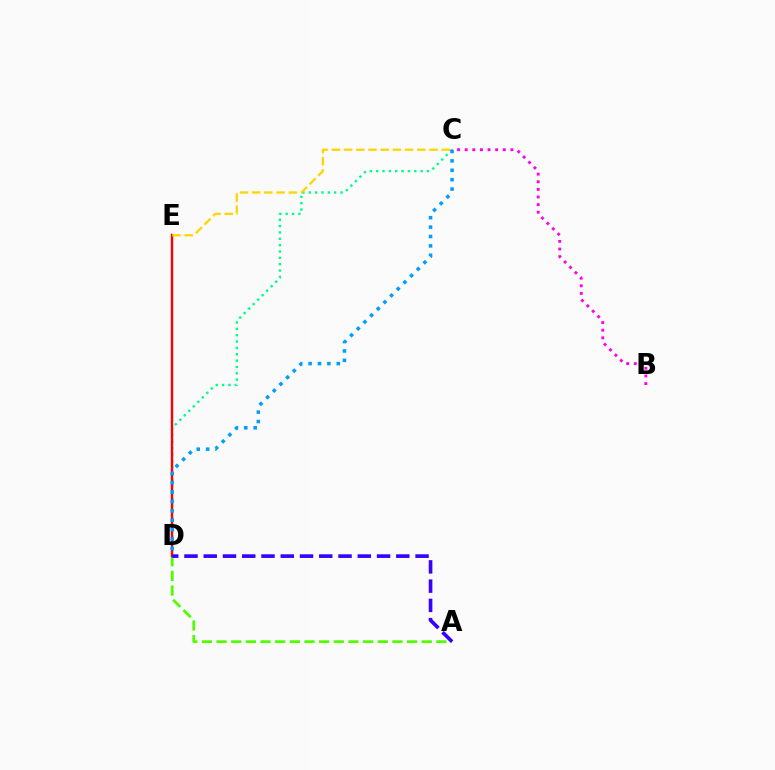{('C', 'D'): [{'color': '#00ff86', 'line_style': 'dotted', 'thickness': 1.73}, {'color': '#009eff', 'line_style': 'dotted', 'thickness': 2.55}], ('A', 'D'): [{'color': '#4fff00', 'line_style': 'dashed', 'thickness': 1.99}, {'color': '#3700ff', 'line_style': 'dashed', 'thickness': 2.62}], ('D', 'E'): [{'color': '#ff0000', 'line_style': 'solid', 'thickness': 1.71}], ('C', 'E'): [{'color': '#ffd500', 'line_style': 'dashed', 'thickness': 1.66}], ('B', 'C'): [{'color': '#ff00ed', 'line_style': 'dotted', 'thickness': 2.07}]}